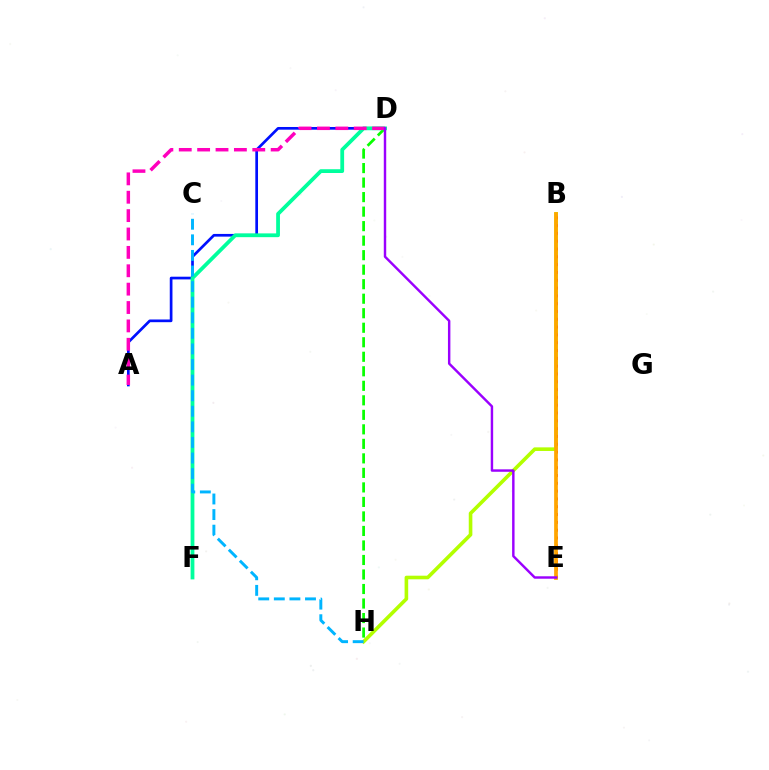{('B', 'H'): [{'color': '#b3ff00', 'line_style': 'solid', 'thickness': 2.6}], ('A', 'D'): [{'color': '#0010ff', 'line_style': 'solid', 'thickness': 1.94}, {'color': '#ff00bd', 'line_style': 'dashed', 'thickness': 2.5}], ('D', 'H'): [{'color': '#08ff00', 'line_style': 'dashed', 'thickness': 1.97}], ('D', 'F'): [{'color': '#00ff9d', 'line_style': 'solid', 'thickness': 2.72}], ('C', 'H'): [{'color': '#00b5ff', 'line_style': 'dashed', 'thickness': 2.12}], ('B', 'E'): [{'color': '#ff0000', 'line_style': 'dotted', 'thickness': 2.12}, {'color': '#ffa500', 'line_style': 'solid', 'thickness': 2.68}], ('D', 'E'): [{'color': '#9b00ff', 'line_style': 'solid', 'thickness': 1.75}]}